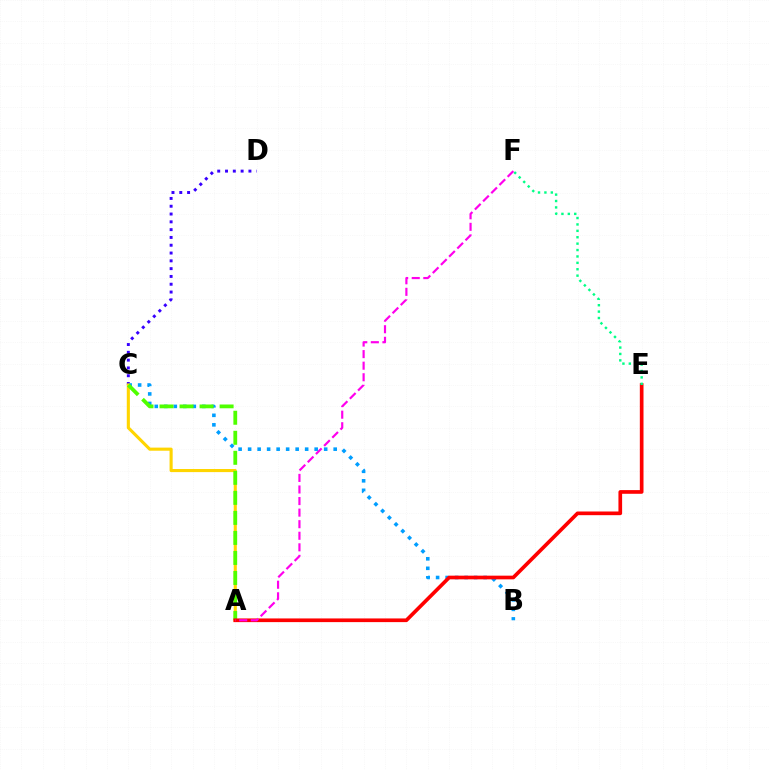{('C', 'D'): [{'color': '#3700ff', 'line_style': 'dotted', 'thickness': 2.12}], ('B', 'C'): [{'color': '#009eff', 'line_style': 'dotted', 'thickness': 2.58}], ('A', 'C'): [{'color': '#ffd500', 'line_style': 'solid', 'thickness': 2.23}, {'color': '#4fff00', 'line_style': 'dashed', 'thickness': 2.72}], ('A', 'E'): [{'color': '#ff0000', 'line_style': 'solid', 'thickness': 2.65}], ('E', 'F'): [{'color': '#00ff86', 'line_style': 'dotted', 'thickness': 1.74}], ('A', 'F'): [{'color': '#ff00ed', 'line_style': 'dashed', 'thickness': 1.57}]}